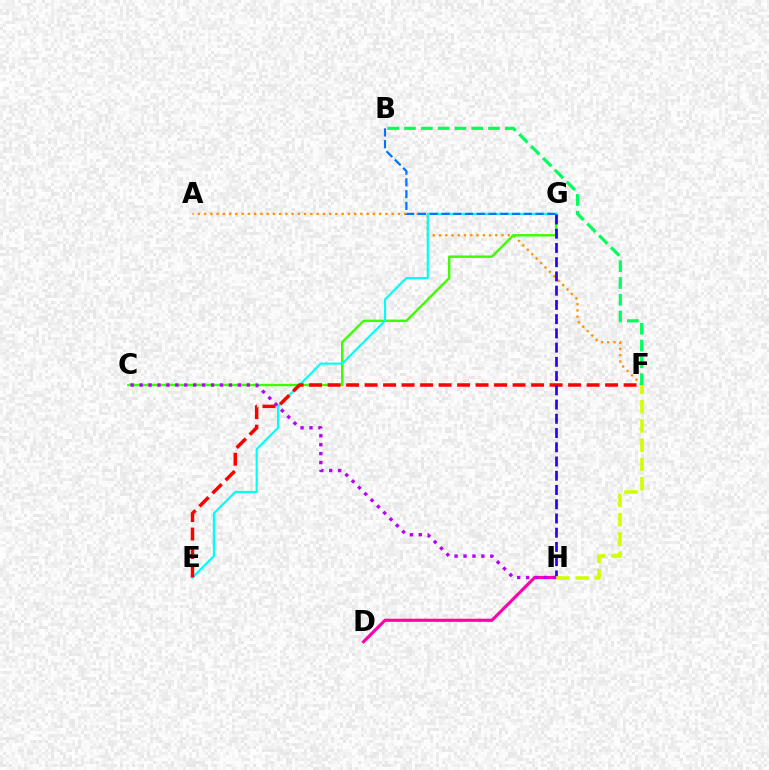{('A', 'F'): [{'color': '#ff9400', 'line_style': 'dotted', 'thickness': 1.7}], ('C', 'G'): [{'color': '#3dff00', 'line_style': 'solid', 'thickness': 1.74}], ('E', 'G'): [{'color': '#00fff6', 'line_style': 'solid', 'thickness': 1.56}], ('B', 'F'): [{'color': '#00ff5c', 'line_style': 'dashed', 'thickness': 2.28}], ('E', 'F'): [{'color': '#ff0000', 'line_style': 'dashed', 'thickness': 2.51}], ('D', 'H'): [{'color': '#ff00ac', 'line_style': 'solid', 'thickness': 2.24}], ('B', 'G'): [{'color': '#0074ff', 'line_style': 'dashed', 'thickness': 1.6}], ('G', 'H'): [{'color': '#2500ff', 'line_style': 'dashed', 'thickness': 1.93}], ('F', 'H'): [{'color': '#d1ff00', 'line_style': 'dashed', 'thickness': 2.62}], ('C', 'H'): [{'color': '#b900ff', 'line_style': 'dotted', 'thickness': 2.43}]}